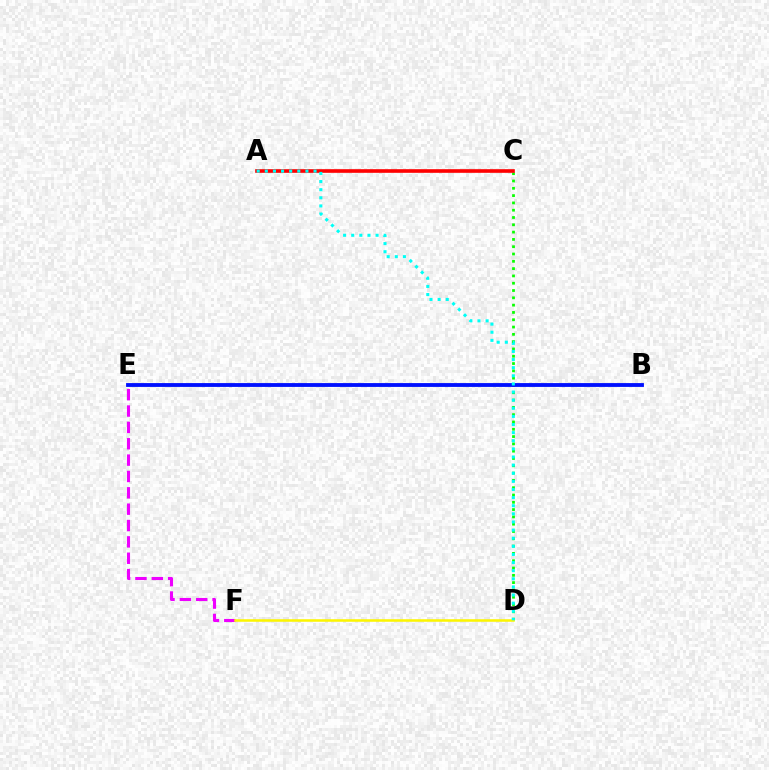{('C', 'D'): [{'color': '#08ff00', 'line_style': 'dotted', 'thickness': 1.98}], ('E', 'F'): [{'color': '#ee00ff', 'line_style': 'dashed', 'thickness': 2.22}], ('B', 'E'): [{'color': '#0010ff', 'line_style': 'solid', 'thickness': 2.76}], ('A', 'C'): [{'color': '#ff0000', 'line_style': 'solid', 'thickness': 2.62}], ('D', 'F'): [{'color': '#fcf500', 'line_style': 'solid', 'thickness': 1.83}], ('A', 'D'): [{'color': '#00fff6', 'line_style': 'dotted', 'thickness': 2.21}]}